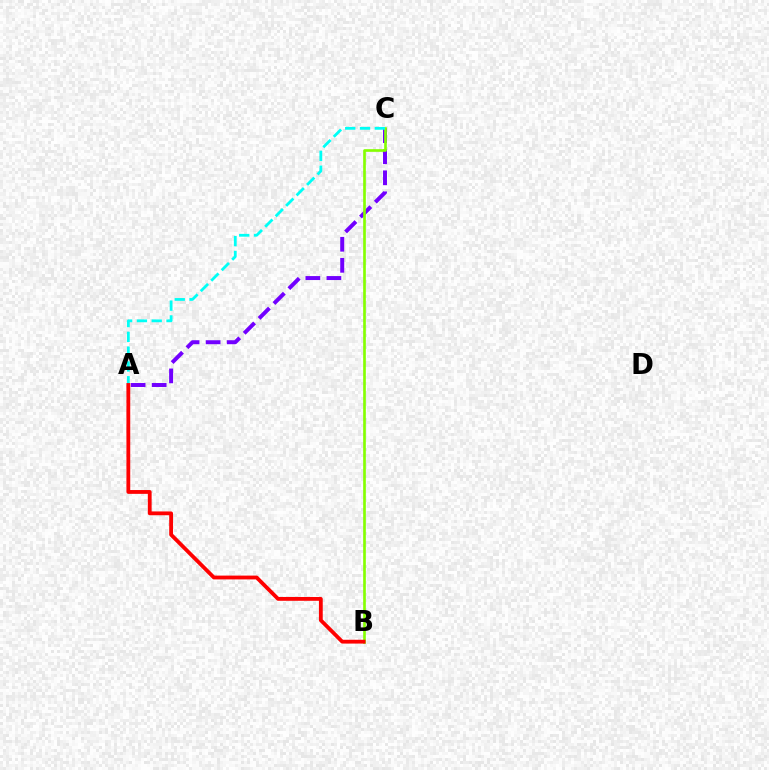{('A', 'C'): [{'color': '#7200ff', 'line_style': 'dashed', 'thickness': 2.86}, {'color': '#00fff6', 'line_style': 'dashed', 'thickness': 2.01}], ('B', 'C'): [{'color': '#84ff00', 'line_style': 'solid', 'thickness': 1.91}], ('A', 'B'): [{'color': '#ff0000', 'line_style': 'solid', 'thickness': 2.74}]}